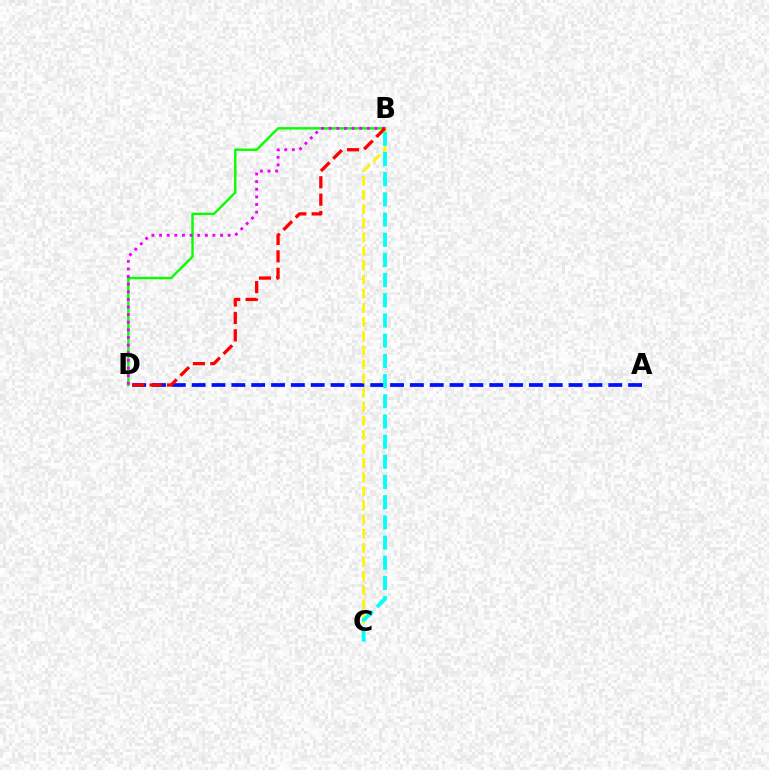{('B', 'D'): [{'color': '#08ff00', 'line_style': 'solid', 'thickness': 1.74}, {'color': '#ee00ff', 'line_style': 'dotted', 'thickness': 2.07}, {'color': '#ff0000', 'line_style': 'dashed', 'thickness': 2.36}], ('A', 'D'): [{'color': '#0010ff', 'line_style': 'dashed', 'thickness': 2.69}], ('B', 'C'): [{'color': '#fcf500', 'line_style': 'dashed', 'thickness': 1.92}, {'color': '#00fff6', 'line_style': 'dashed', 'thickness': 2.74}]}